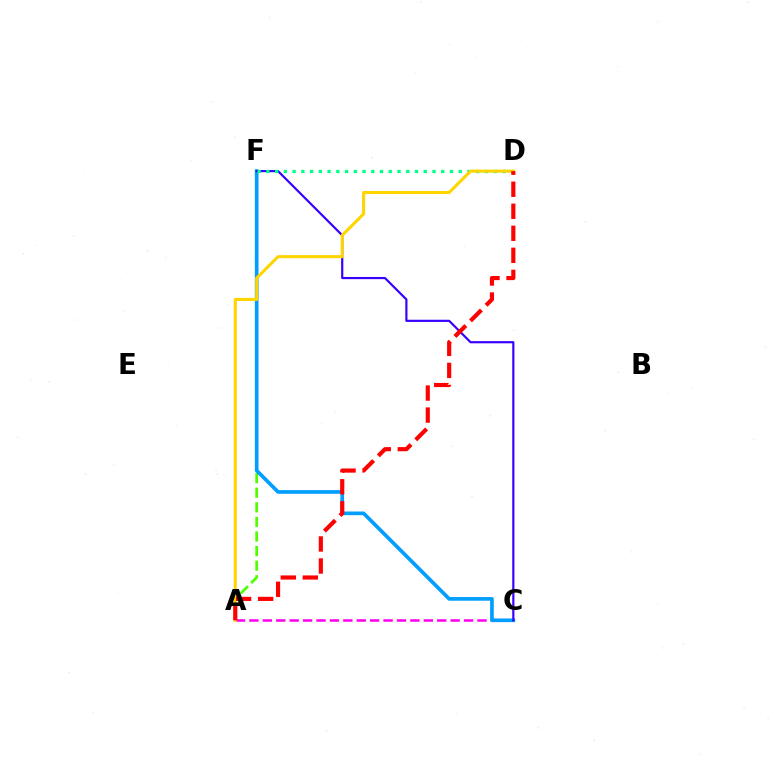{('A', 'F'): [{'color': '#4fff00', 'line_style': 'dashed', 'thickness': 1.98}], ('A', 'C'): [{'color': '#ff00ed', 'line_style': 'dashed', 'thickness': 1.82}], ('C', 'F'): [{'color': '#009eff', 'line_style': 'solid', 'thickness': 2.64}, {'color': '#3700ff', 'line_style': 'solid', 'thickness': 1.57}], ('D', 'F'): [{'color': '#00ff86', 'line_style': 'dotted', 'thickness': 2.38}], ('A', 'D'): [{'color': '#ffd500', 'line_style': 'solid', 'thickness': 2.21}, {'color': '#ff0000', 'line_style': 'dashed', 'thickness': 2.99}]}